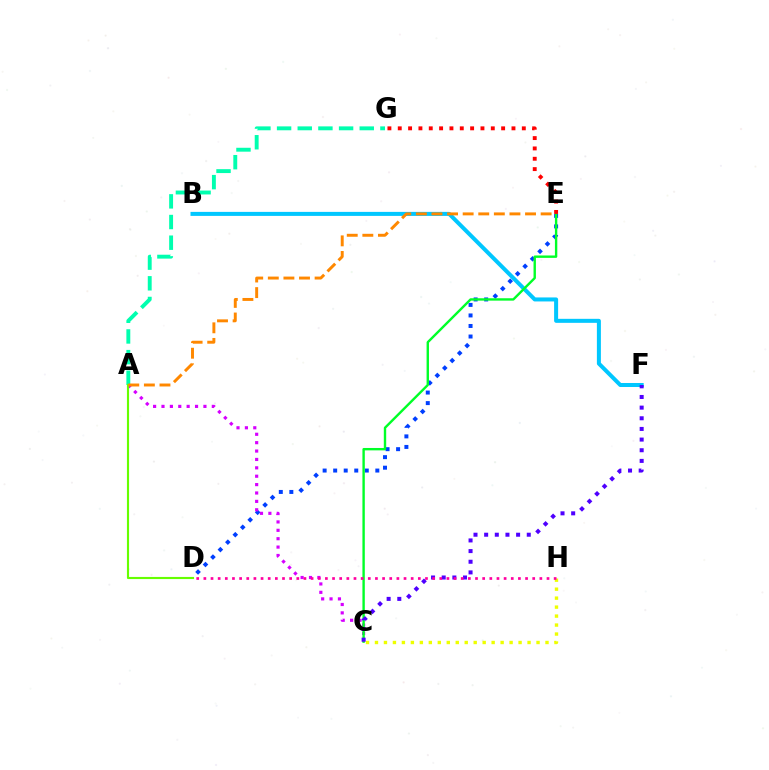{('D', 'E'): [{'color': '#003fff', 'line_style': 'dotted', 'thickness': 2.86}], ('A', 'C'): [{'color': '#d600ff', 'line_style': 'dotted', 'thickness': 2.28}], ('A', 'G'): [{'color': '#00ffaf', 'line_style': 'dashed', 'thickness': 2.81}], ('B', 'F'): [{'color': '#00c7ff', 'line_style': 'solid', 'thickness': 2.89}], ('A', 'D'): [{'color': '#66ff00', 'line_style': 'solid', 'thickness': 1.54}], ('C', 'H'): [{'color': '#eeff00', 'line_style': 'dotted', 'thickness': 2.44}], ('C', 'E'): [{'color': '#00ff27', 'line_style': 'solid', 'thickness': 1.72}], ('C', 'F'): [{'color': '#4f00ff', 'line_style': 'dotted', 'thickness': 2.89}], ('D', 'H'): [{'color': '#ff00a0', 'line_style': 'dotted', 'thickness': 1.94}], ('A', 'E'): [{'color': '#ff8800', 'line_style': 'dashed', 'thickness': 2.12}], ('E', 'G'): [{'color': '#ff0000', 'line_style': 'dotted', 'thickness': 2.81}]}